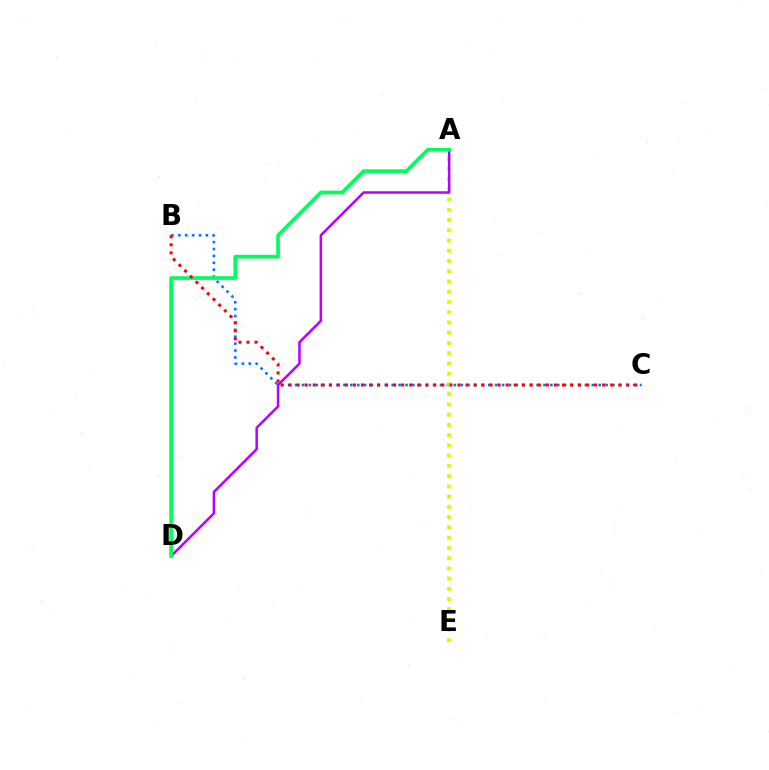{('B', 'C'): [{'color': '#0074ff', 'line_style': 'dotted', 'thickness': 1.87}, {'color': '#ff0000', 'line_style': 'dotted', 'thickness': 2.18}], ('A', 'E'): [{'color': '#d1ff00', 'line_style': 'dotted', 'thickness': 2.78}], ('A', 'D'): [{'color': '#b900ff', 'line_style': 'solid', 'thickness': 1.81}, {'color': '#00ff5c', 'line_style': 'solid', 'thickness': 2.66}]}